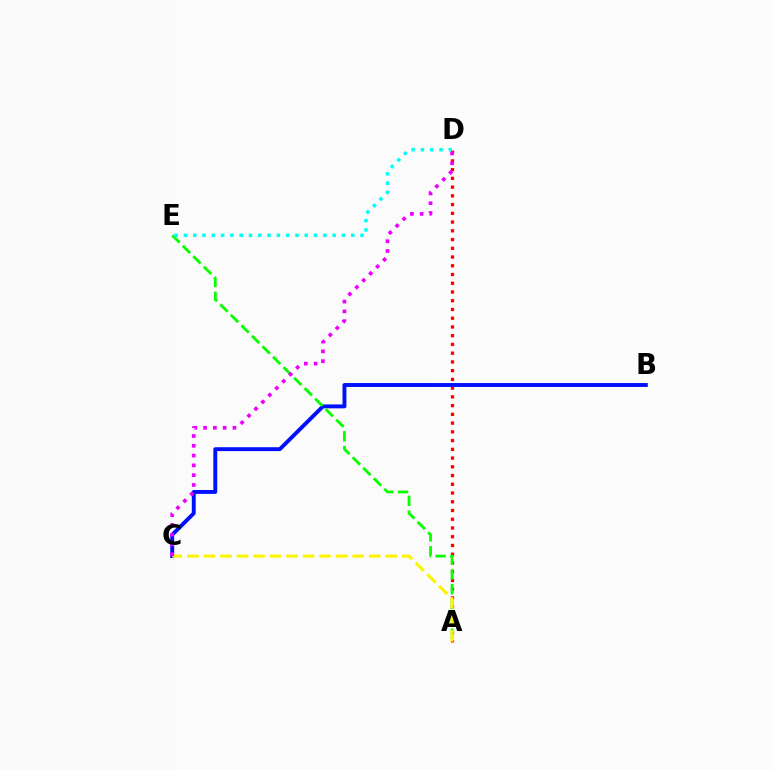{('A', 'D'): [{'color': '#ff0000', 'line_style': 'dotted', 'thickness': 2.37}], ('B', 'C'): [{'color': '#0010ff', 'line_style': 'solid', 'thickness': 2.81}], ('A', 'E'): [{'color': '#08ff00', 'line_style': 'dashed', 'thickness': 2.02}], ('D', 'E'): [{'color': '#00fff6', 'line_style': 'dotted', 'thickness': 2.53}], ('A', 'C'): [{'color': '#fcf500', 'line_style': 'dashed', 'thickness': 2.24}], ('C', 'D'): [{'color': '#ee00ff', 'line_style': 'dotted', 'thickness': 2.66}]}